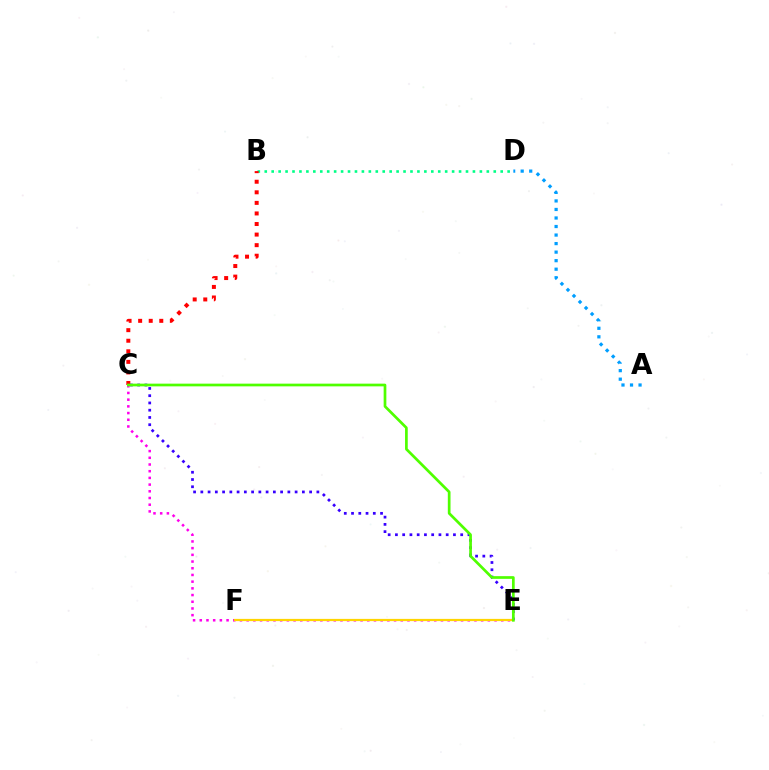{('C', 'E'): [{'color': '#ff00ed', 'line_style': 'dotted', 'thickness': 1.82}, {'color': '#3700ff', 'line_style': 'dotted', 'thickness': 1.97}, {'color': '#4fff00', 'line_style': 'solid', 'thickness': 1.95}], ('B', 'D'): [{'color': '#00ff86', 'line_style': 'dotted', 'thickness': 1.89}], ('A', 'D'): [{'color': '#009eff', 'line_style': 'dotted', 'thickness': 2.32}], ('B', 'C'): [{'color': '#ff0000', 'line_style': 'dotted', 'thickness': 2.87}], ('E', 'F'): [{'color': '#ffd500', 'line_style': 'solid', 'thickness': 1.6}]}